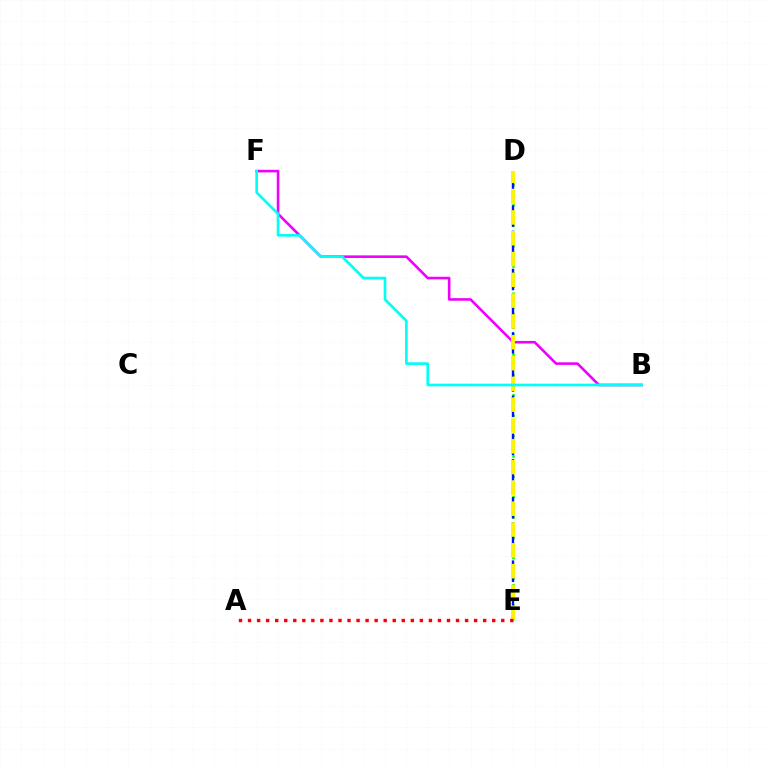{('B', 'F'): [{'color': '#ee00ff', 'line_style': 'solid', 'thickness': 1.87}, {'color': '#00fff6', 'line_style': 'solid', 'thickness': 1.93}], ('D', 'E'): [{'color': '#08ff00', 'line_style': 'dotted', 'thickness': 1.84}, {'color': '#0010ff', 'line_style': 'dashed', 'thickness': 1.72}, {'color': '#fcf500', 'line_style': 'dashed', 'thickness': 2.83}], ('A', 'E'): [{'color': '#ff0000', 'line_style': 'dotted', 'thickness': 2.46}]}